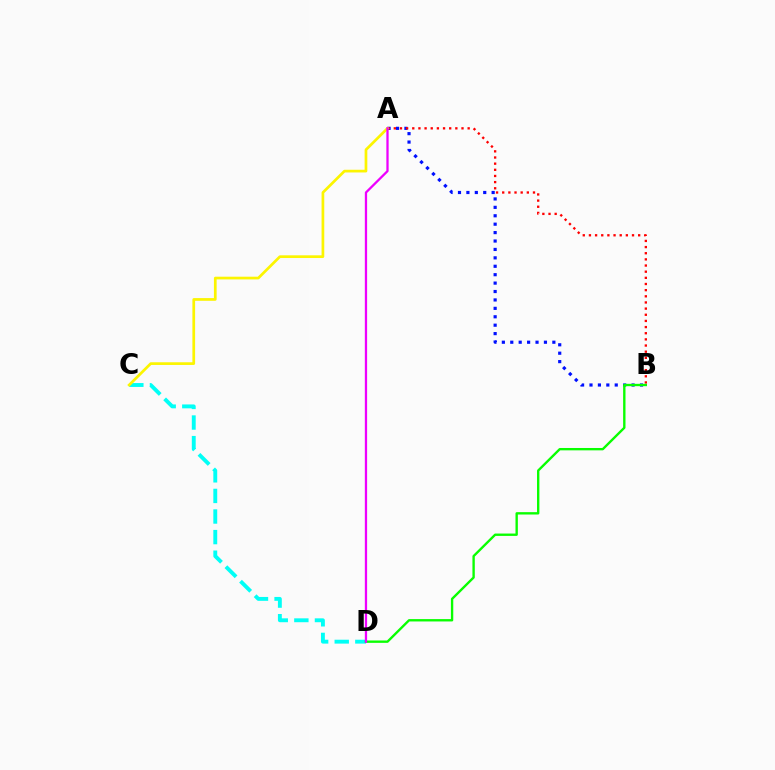{('A', 'B'): [{'color': '#0010ff', 'line_style': 'dotted', 'thickness': 2.29}, {'color': '#ff0000', 'line_style': 'dotted', 'thickness': 1.67}], ('C', 'D'): [{'color': '#00fff6', 'line_style': 'dashed', 'thickness': 2.8}], ('B', 'D'): [{'color': '#08ff00', 'line_style': 'solid', 'thickness': 1.7}], ('A', 'C'): [{'color': '#fcf500', 'line_style': 'solid', 'thickness': 1.95}], ('A', 'D'): [{'color': '#ee00ff', 'line_style': 'solid', 'thickness': 1.64}]}